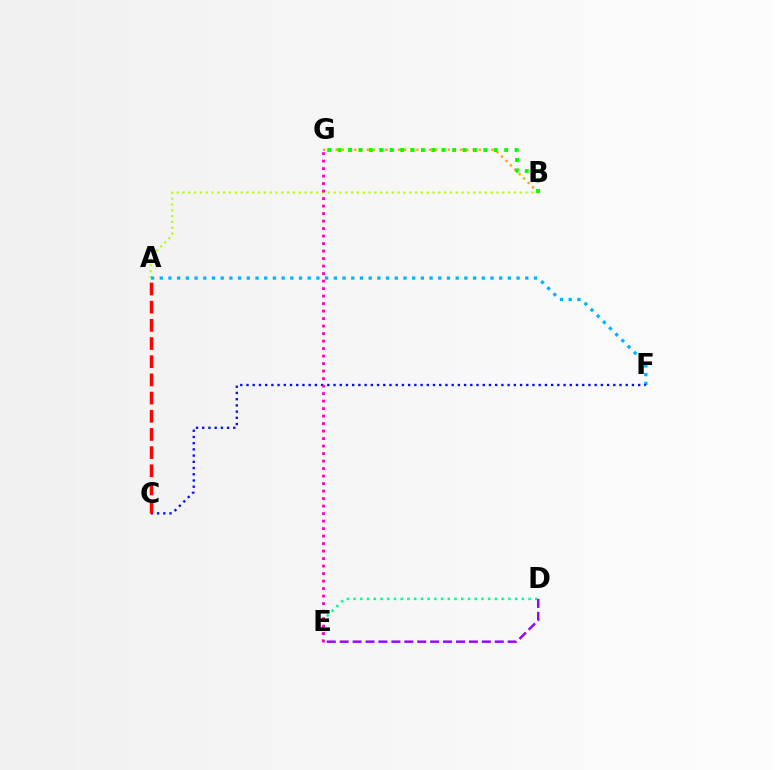{('D', 'E'): [{'color': '#00ff9d', 'line_style': 'dotted', 'thickness': 1.83}, {'color': '#9b00ff', 'line_style': 'dashed', 'thickness': 1.76}], ('A', 'B'): [{'color': '#b3ff00', 'line_style': 'dotted', 'thickness': 1.58}], ('A', 'F'): [{'color': '#00b5ff', 'line_style': 'dotted', 'thickness': 2.36}], ('B', 'G'): [{'color': '#ffa500', 'line_style': 'dotted', 'thickness': 1.69}, {'color': '#08ff00', 'line_style': 'dotted', 'thickness': 2.83}], ('C', 'F'): [{'color': '#0010ff', 'line_style': 'dotted', 'thickness': 1.69}], ('E', 'G'): [{'color': '#ff00bd', 'line_style': 'dotted', 'thickness': 2.04}], ('A', 'C'): [{'color': '#ff0000', 'line_style': 'dashed', 'thickness': 2.47}]}